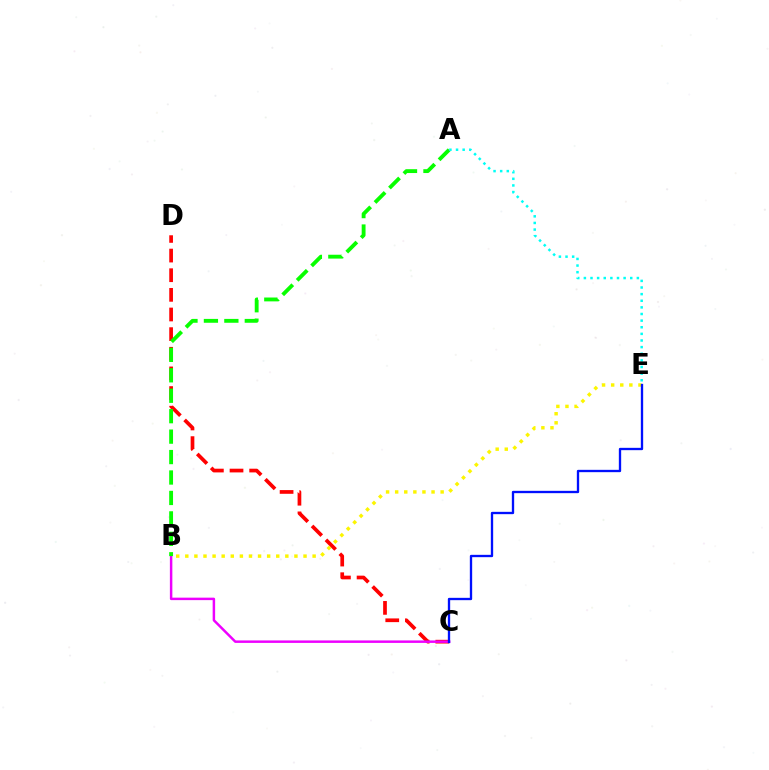{('C', 'D'): [{'color': '#ff0000', 'line_style': 'dashed', 'thickness': 2.67}], ('B', 'E'): [{'color': '#fcf500', 'line_style': 'dotted', 'thickness': 2.47}], ('B', 'C'): [{'color': '#ee00ff', 'line_style': 'solid', 'thickness': 1.78}], ('A', 'B'): [{'color': '#08ff00', 'line_style': 'dashed', 'thickness': 2.78}], ('A', 'E'): [{'color': '#00fff6', 'line_style': 'dotted', 'thickness': 1.8}], ('C', 'E'): [{'color': '#0010ff', 'line_style': 'solid', 'thickness': 1.68}]}